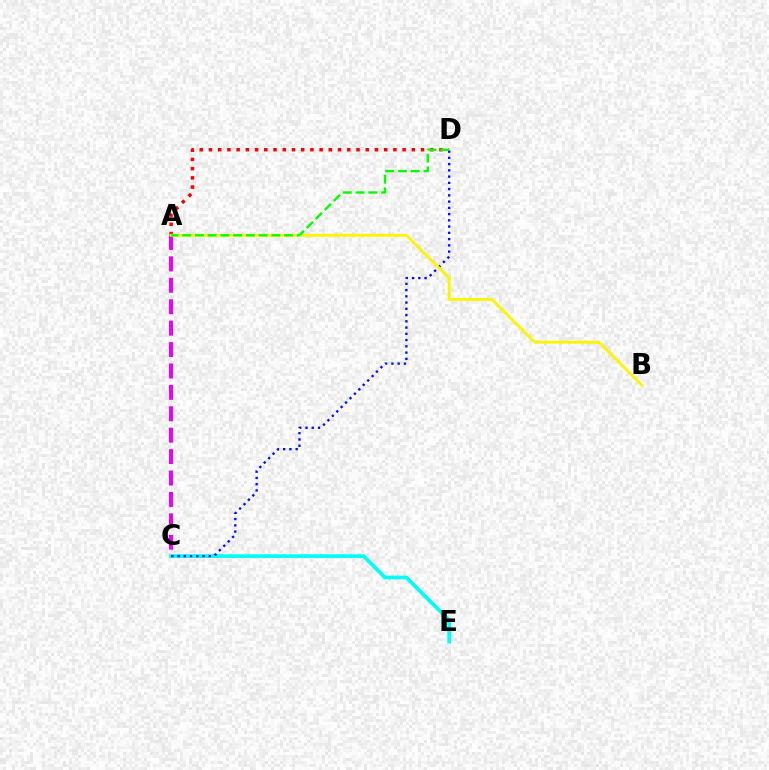{('C', 'E'): [{'color': '#00fff6', 'line_style': 'solid', 'thickness': 2.68}], ('C', 'D'): [{'color': '#0010ff', 'line_style': 'dotted', 'thickness': 1.7}], ('A', 'C'): [{'color': '#ee00ff', 'line_style': 'dashed', 'thickness': 2.91}], ('A', 'D'): [{'color': '#ff0000', 'line_style': 'dotted', 'thickness': 2.51}, {'color': '#08ff00', 'line_style': 'dashed', 'thickness': 1.73}], ('A', 'B'): [{'color': '#fcf500', 'line_style': 'solid', 'thickness': 2.06}]}